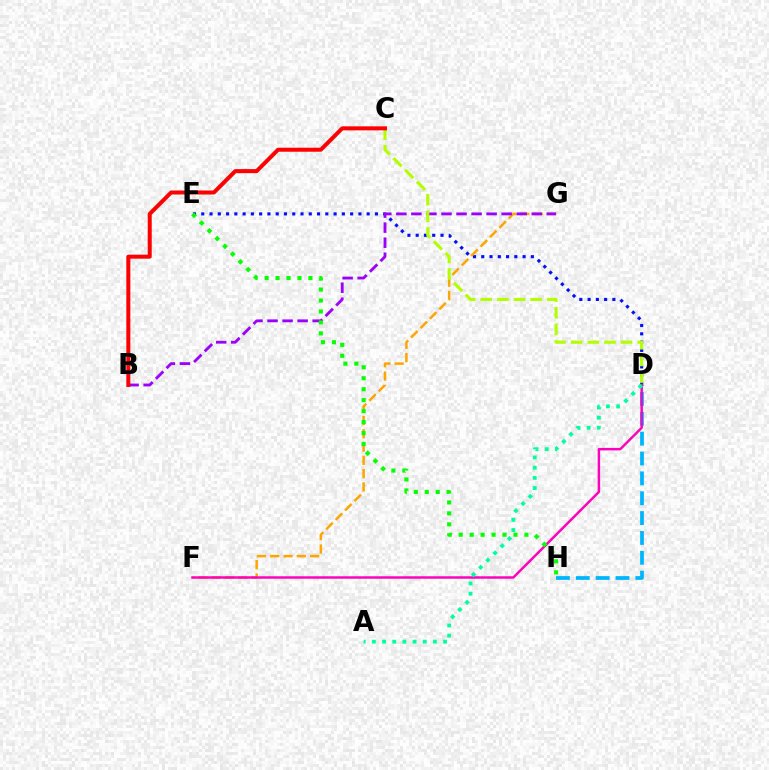{('D', 'E'): [{'color': '#0010ff', 'line_style': 'dotted', 'thickness': 2.25}], ('F', 'G'): [{'color': '#ffa500', 'line_style': 'dashed', 'thickness': 1.81}], ('B', 'G'): [{'color': '#9b00ff', 'line_style': 'dashed', 'thickness': 2.04}], ('D', 'H'): [{'color': '#00b5ff', 'line_style': 'dashed', 'thickness': 2.7}], ('D', 'F'): [{'color': '#ff00bd', 'line_style': 'solid', 'thickness': 1.78}], ('A', 'D'): [{'color': '#00ff9d', 'line_style': 'dotted', 'thickness': 2.76}], ('C', 'D'): [{'color': '#b3ff00', 'line_style': 'dashed', 'thickness': 2.26}], ('B', 'C'): [{'color': '#ff0000', 'line_style': 'solid', 'thickness': 2.89}], ('E', 'H'): [{'color': '#08ff00', 'line_style': 'dotted', 'thickness': 2.98}]}